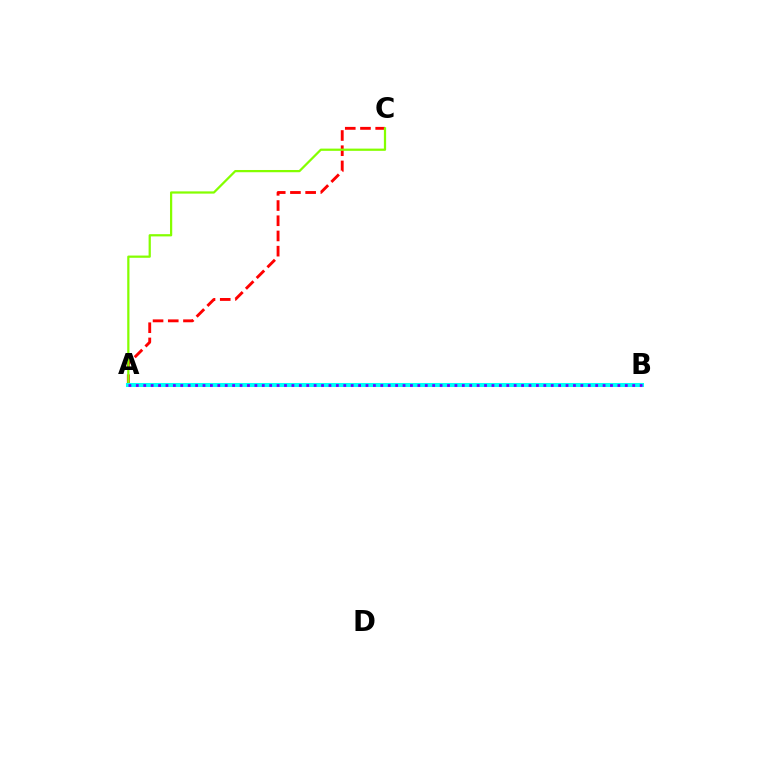{('A', 'C'): [{'color': '#ff0000', 'line_style': 'dashed', 'thickness': 2.07}, {'color': '#84ff00', 'line_style': 'solid', 'thickness': 1.61}], ('A', 'B'): [{'color': '#00fff6', 'line_style': 'solid', 'thickness': 2.91}, {'color': '#7200ff', 'line_style': 'dotted', 'thickness': 2.01}]}